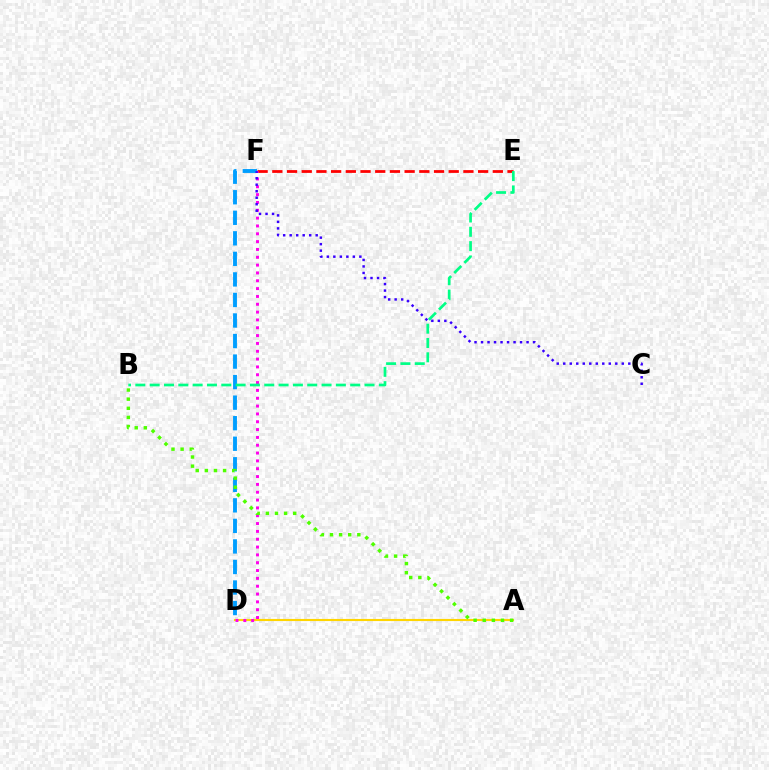{('D', 'F'): [{'color': '#009eff', 'line_style': 'dashed', 'thickness': 2.79}, {'color': '#ff00ed', 'line_style': 'dotted', 'thickness': 2.13}], ('A', 'D'): [{'color': '#ffd500', 'line_style': 'solid', 'thickness': 1.53}], ('E', 'F'): [{'color': '#ff0000', 'line_style': 'dashed', 'thickness': 2.0}], ('A', 'B'): [{'color': '#4fff00', 'line_style': 'dotted', 'thickness': 2.48}], ('B', 'E'): [{'color': '#00ff86', 'line_style': 'dashed', 'thickness': 1.95}], ('C', 'F'): [{'color': '#3700ff', 'line_style': 'dotted', 'thickness': 1.77}]}